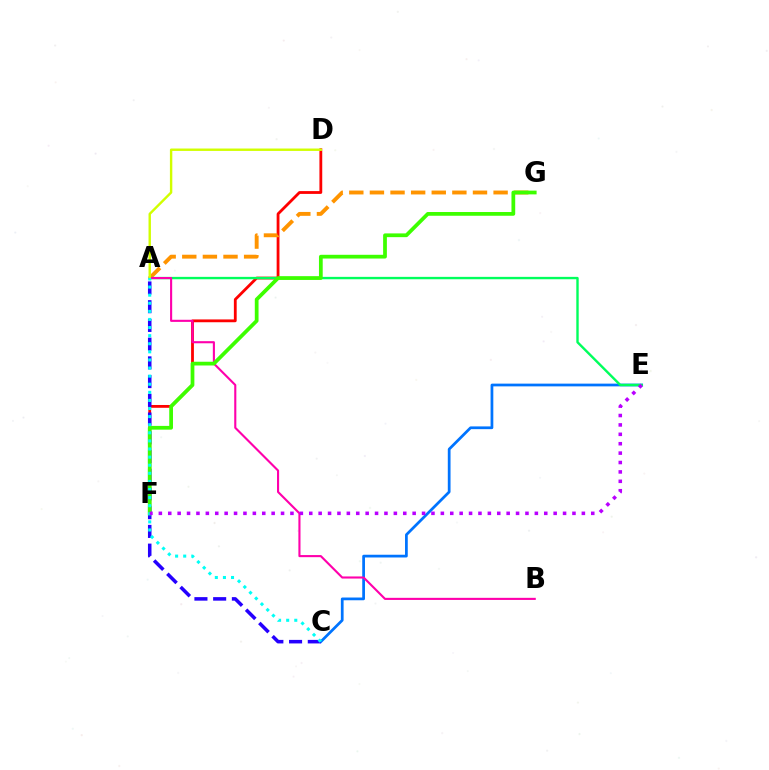{('D', 'F'): [{'color': '#ff0000', 'line_style': 'solid', 'thickness': 2.02}], ('A', 'G'): [{'color': '#ff9400', 'line_style': 'dashed', 'thickness': 2.8}], ('C', 'E'): [{'color': '#0074ff', 'line_style': 'solid', 'thickness': 1.97}], ('A', 'E'): [{'color': '#00ff5c', 'line_style': 'solid', 'thickness': 1.72}], ('A', 'B'): [{'color': '#ff00ac', 'line_style': 'solid', 'thickness': 1.52}], ('A', 'C'): [{'color': '#2500ff', 'line_style': 'dashed', 'thickness': 2.54}, {'color': '#00fff6', 'line_style': 'dotted', 'thickness': 2.2}], ('F', 'G'): [{'color': '#3dff00', 'line_style': 'solid', 'thickness': 2.7}], ('A', 'D'): [{'color': '#d1ff00', 'line_style': 'solid', 'thickness': 1.73}], ('E', 'F'): [{'color': '#b900ff', 'line_style': 'dotted', 'thickness': 2.55}]}